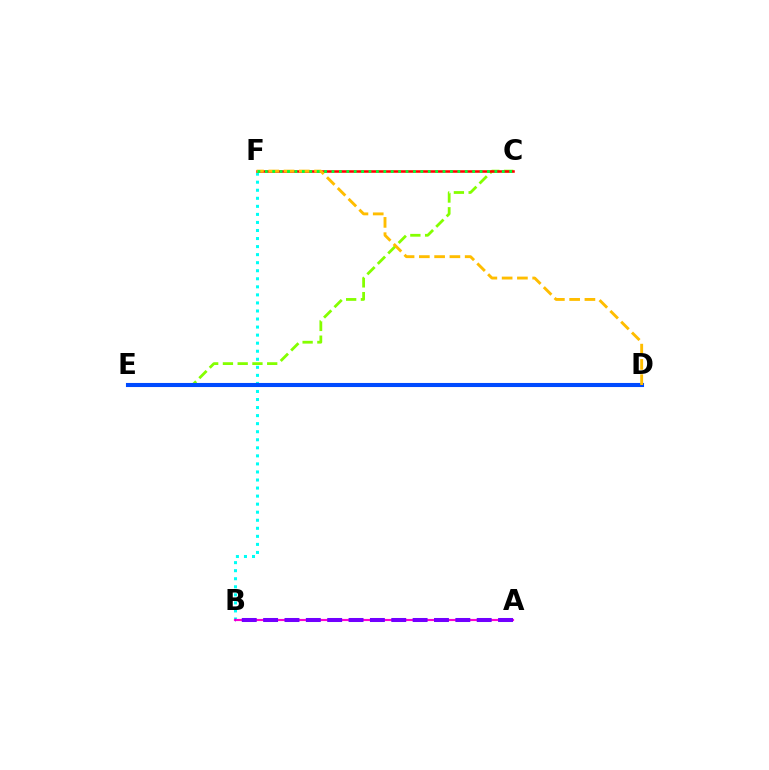{('B', 'F'): [{'color': '#00fff6', 'line_style': 'dotted', 'thickness': 2.19}], ('A', 'B'): [{'color': '#ff00cf', 'line_style': 'solid', 'thickness': 1.54}, {'color': '#7200ff', 'line_style': 'dashed', 'thickness': 2.9}], ('C', 'E'): [{'color': '#84ff00', 'line_style': 'dashed', 'thickness': 2.0}], ('D', 'E'): [{'color': '#004bff', 'line_style': 'solid', 'thickness': 2.93}], ('C', 'F'): [{'color': '#ff0000', 'line_style': 'solid', 'thickness': 1.83}, {'color': '#00ff39', 'line_style': 'dotted', 'thickness': 2.01}], ('D', 'F'): [{'color': '#ffbd00', 'line_style': 'dashed', 'thickness': 2.07}]}